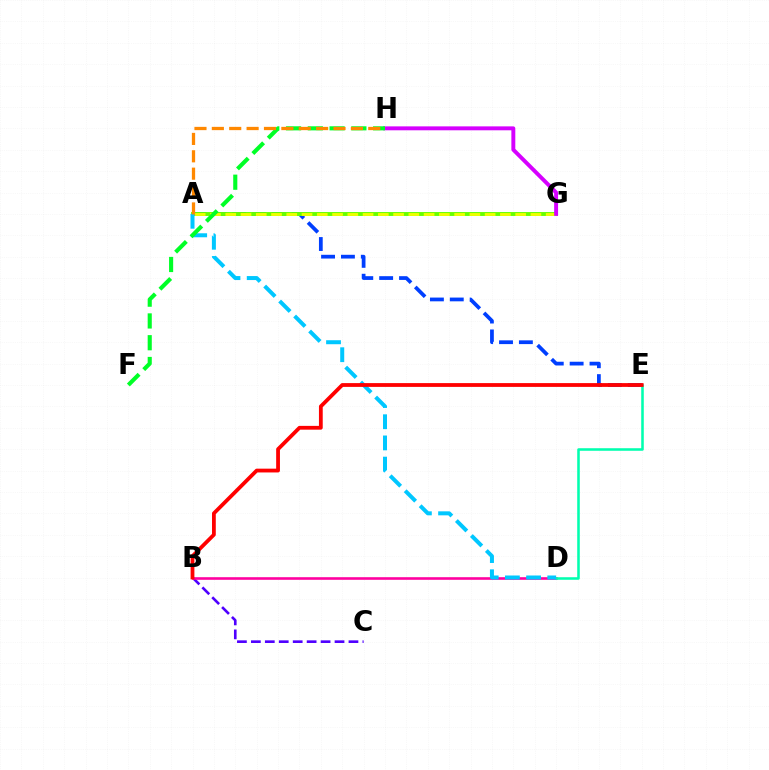{('B', 'C'): [{'color': '#4f00ff', 'line_style': 'dashed', 'thickness': 1.89}], ('B', 'D'): [{'color': '#ff00a0', 'line_style': 'solid', 'thickness': 1.88}], ('A', 'E'): [{'color': '#003fff', 'line_style': 'dashed', 'thickness': 2.7}], ('D', 'E'): [{'color': '#00ffaf', 'line_style': 'solid', 'thickness': 1.84}], ('A', 'G'): [{'color': '#66ff00', 'line_style': 'solid', 'thickness': 2.81}, {'color': '#eeff00', 'line_style': 'dashed', 'thickness': 2.07}], ('A', 'D'): [{'color': '#00c7ff', 'line_style': 'dashed', 'thickness': 2.88}], ('G', 'H'): [{'color': '#d600ff', 'line_style': 'solid', 'thickness': 2.83}], ('F', 'H'): [{'color': '#00ff27', 'line_style': 'dashed', 'thickness': 2.96}], ('A', 'H'): [{'color': '#ff8800', 'line_style': 'dashed', 'thickness': 2.36}], ('B', 'E'): [{'color': '#ff0000', 'line_style': 'solid', 'thickness': 2.73}]}